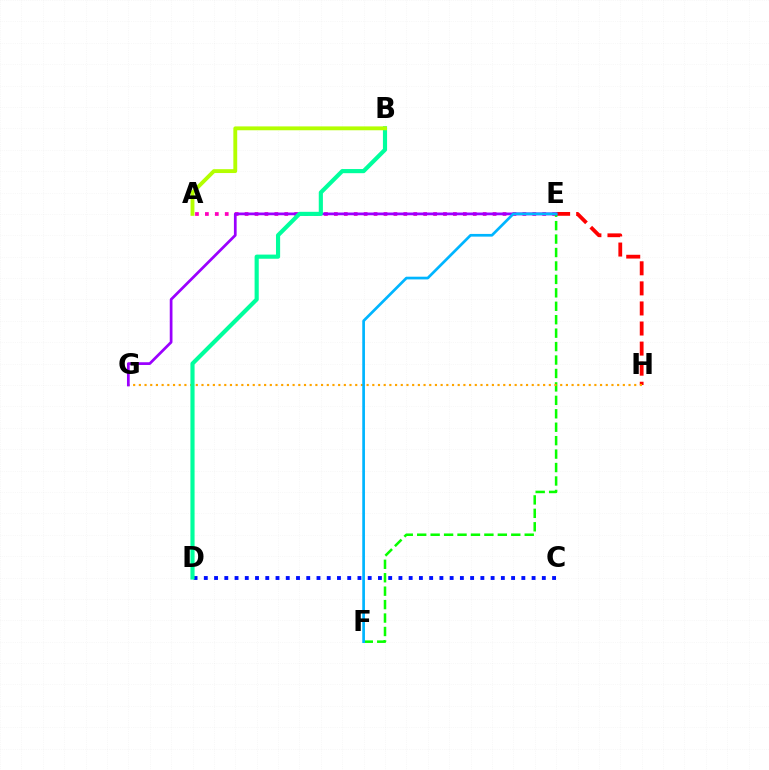{('A', 'E'): [{'color': '#ff00bd', 'line_style': 'dotted', 'thickness': 2.7}], ('E', 'H'): [{'color': '#ff0000', 'line_style': 'dashed', 'thickness': 2.73}], ('E', 'F'): [{'color': '#08ff00', 'line_style': 'dashed', 'thickness': 1.83}, {'color': '#00b5ff', 'line_style': 'solid', 'thickness': 1.95}], ('C', 'D'): [{'color': '#0010ff', 'line_style': 'dotted', 'thickness': 2.78}], ('G', 'H'): [{'color': '#ffa500', 'line_style': 'dotted', 'thickness': 1.55}], ('E', 'G'): [{'color': '#9b00ff', 'line_style': 'solid', 'thickness': 1.97}], ('B', 'D'): [{'color': '#00ff9d', 'line_style': 'solid', 'thickness': 2.99}], ('A', 'B'): [{'color': '#b3ff00', 'line_style': 'solid', 'thickness': 2.78}]}